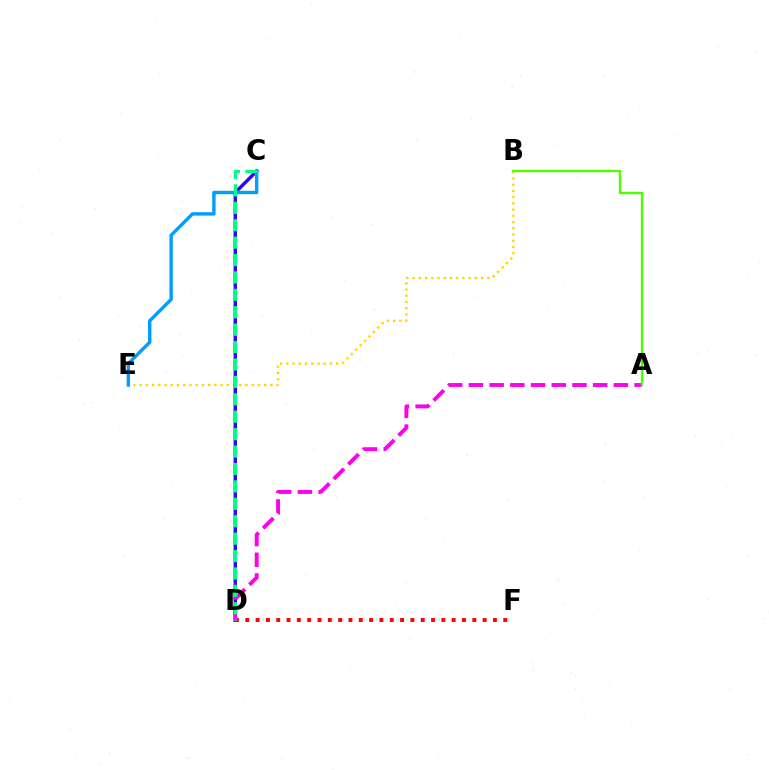{('B', 'E'): [{'color': '#ffd500', 'line_style': 'dotted', 'thickness': 1.69}], ('C', 'D'): [{'color': '#3700ff', 'line_style': 'solid', 'thickness': 2.47}, {'color': '#00ff86', 'line_style': 'dashed', 'thickness': 2.37}], ('D', 'F'): [{'color': '#ff0000', 'line_style': 'dotted', 'thickness': 2.8}], ('A', 'D'): [{'color': '#ff00ed', 'line_style': 'dashed', 'thickness': 2.81}], ('C', 'E'): [{'color': '#009eff', 'line_style': 'solid', 'thickness': 2.44}], ('A', 'B'): [{'color': '#4fff00', 'line_style': 'solid', 'thickness': 1.72}]}